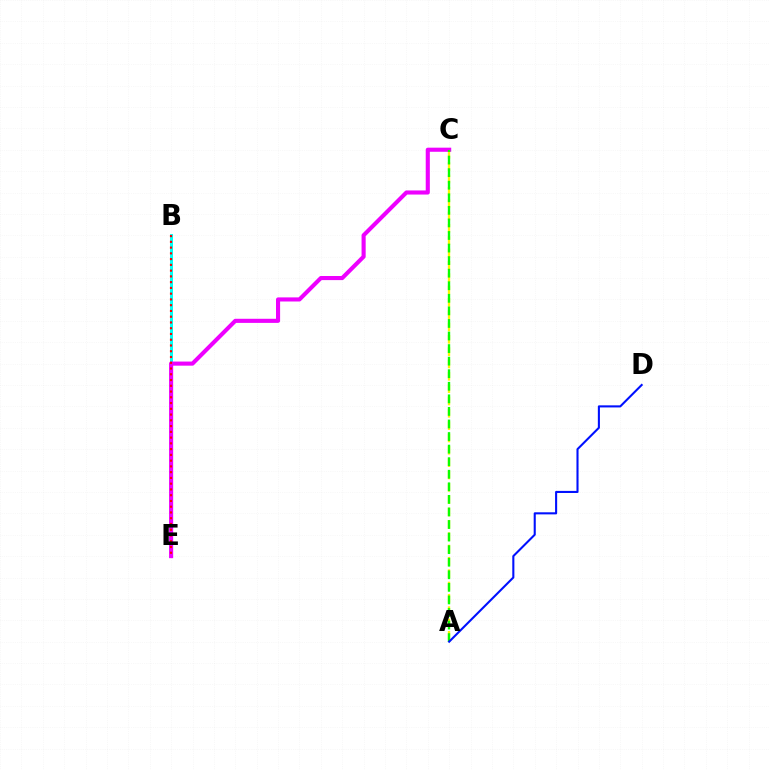{('B', 'E'): [{'color': '#00fff6', 'line_style': 'solid', 'thickness': 2.16}, {'color': '#ff0000', 'line_style': 'dotted', 'thickness': 1.56}], ('A', 'C'): [{'color': '#fcf500', 'line_style': 'dashed', 'thickness': 1.68}, {'color': '#08ff00', 'line_style': 'dashed', 'thickness': 1.71}], ('C', 'E'): [{'color': '#ee00ff', 'line_style': 'solid', 'thickness': 2.95}], ('A', 'D'): [{'color': '#0010ff', 'line_style': 'solid', 'thickness': 1.5}]}